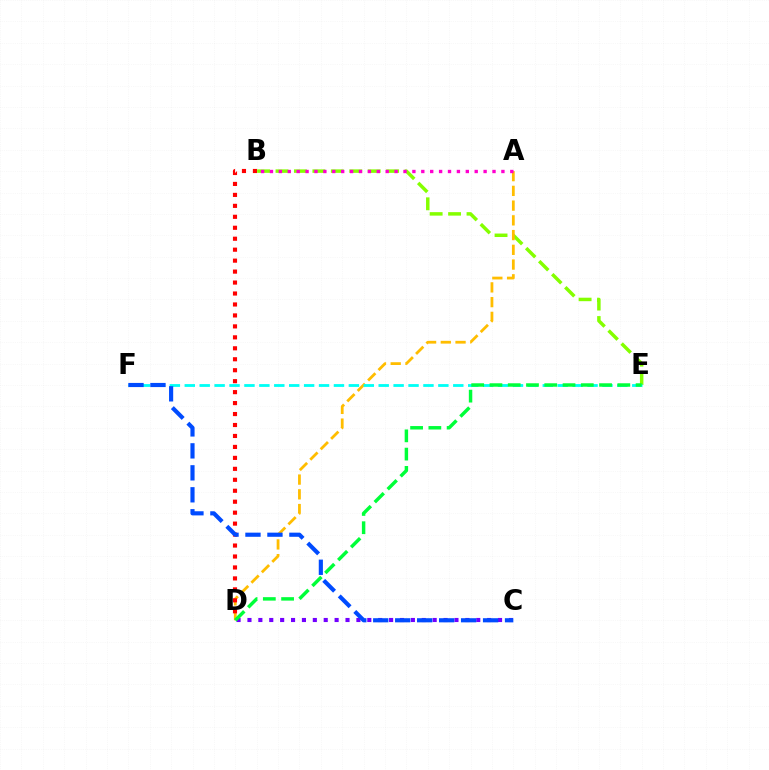{('C', 'D'): [{'color': '#7200ff', 'line_style': 'dotted', 'thickness': 2.96}], ('B', 'E'): [{'color': '#84ff00', 'line_style': 'dashed', 'thickness': 2.5}], ('A', 'D'): [{'color': '#ffbd00', 'line_style': 'dashed', 'thickness': 2.0}], ('E', 'F'): [{'color': '#00fff6', 'line_style': 'dashed', 'thickness': 2.03}], ('B', 'D'): [{'color': '#ff0000', 'line_style': 'dotted', 'thickness': 2.98}], ('D', 'E'): [{'color': '#00ff39', 'line_style': 'dashed', 'thickness': 2.48}], ('A', 'B'): [{'color': '#ff00cf', 'line_style': 'dotted', 'thickness': 2.42}], ('C', 'F'): [{'color': '#004bff', 'line_style': 'dashed', 'thickness': 2.98}]}